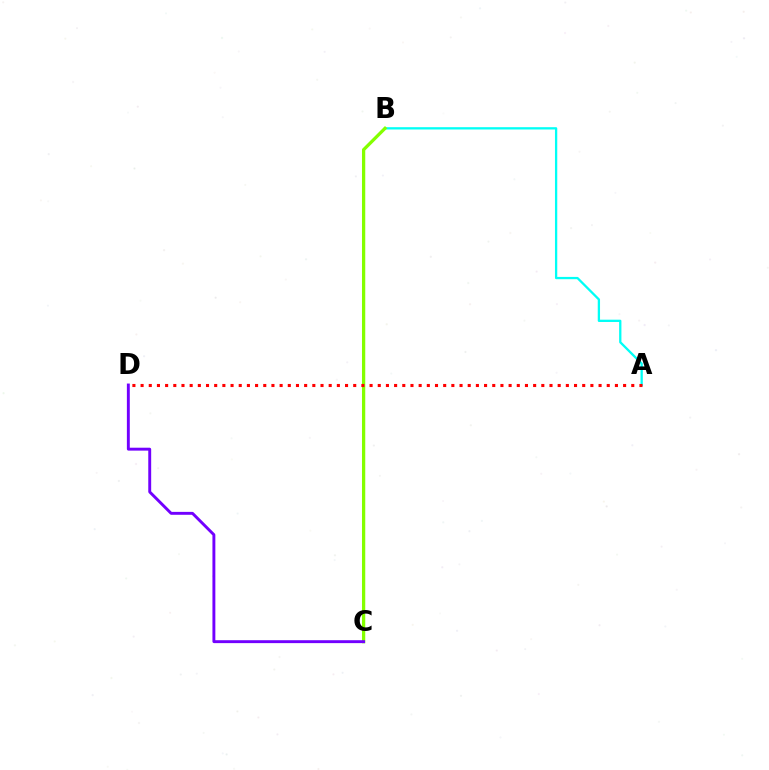{('A', 'B'): [{'color': '#00fff6', 'line_style': 'solid', 'thickness': 1.65}], ('B', 'C'): [{'color': '#84ff00', 'line_style': 'solid', 'thickness': 2.35}], ('A', 'D'): [{'color': '#ff0000', 'line_style': 'dotted', 'thickness': 2.22}], ('C', 'D'): [{'color': '#7200ff', 'line_style': 'solid', 'thickness': 2.09}]}